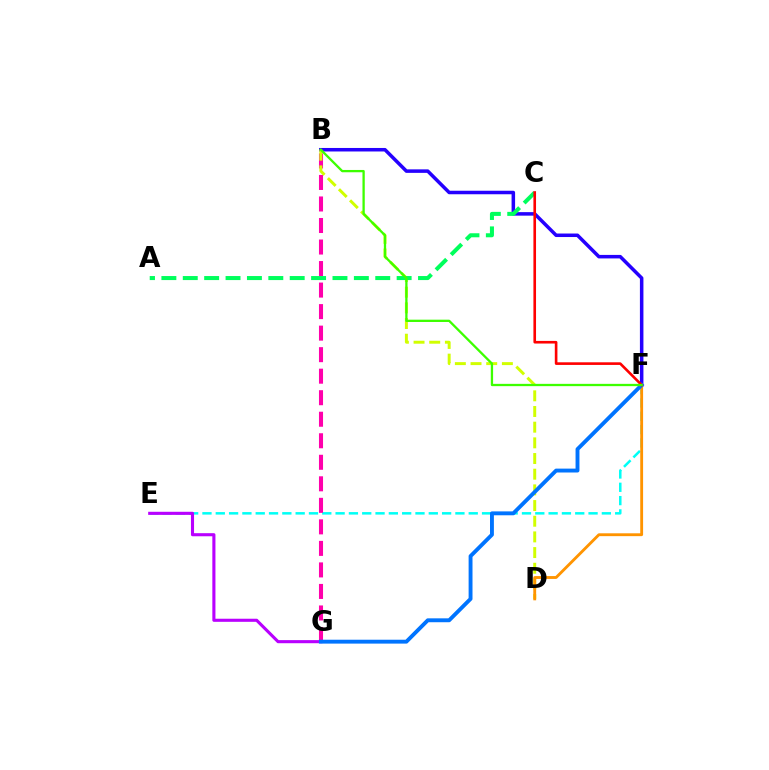{('E', 'F'): [{'color': '#00fff6', 'line_style': 'dashed', 'thickness': 1.81}], ('B', 'F'): [{'color': '#2500ff', 'line_style': 'solid', 'thickness': 2.53}, {'color': '#3dff00', 'line_style': 'solid', 'thickness': 1.65}], ('E', 'G'): [{'color': '#b900ff', 'line_style': 'solid', 'thickness': 2.23}], ('B', 'G'): [{'color': '#ff00ac', 'line_style': 'dashed', 'thickness': 2.92}], ('B', 'D'): [{'color': '#d1ff00', 'line_style': 'dashed', 'thickness': 2.13}], ('A', 'C'): [{'color': '#00ff5c', 'line_style': 'dashed', 'thickness': 2.91}], ('D', 'F'): [{'color': '#ff9400', 'line_style': 'solid', 'thickness': 2.05}], ('F', 'G'): [{'color': '#0074ff', 'line_style': 'solid', 'thickness': 2.8}], ('C', 'F'): [{'color': '#ff0000', 'line_style': 'solid', 'thickness': 1.89}]}